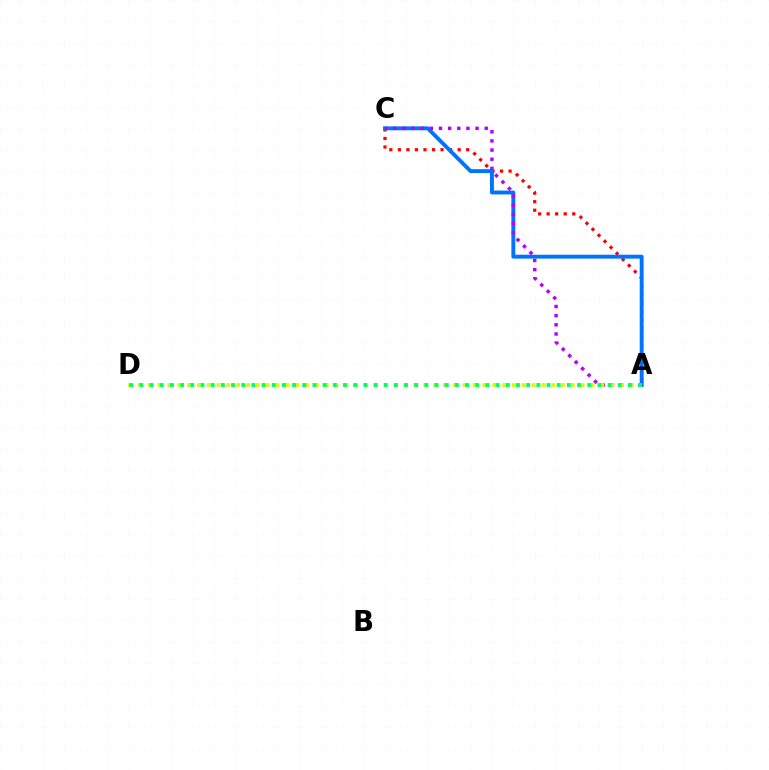{('A', 'C'): [{'color': '#ff0000', 'line_style': 'dotted', 'thickness': 2.32}, {'color': '#0074ff', 'line_style': 'solid', 'thickness': 2.81}, {'color': '#b900ff', 'line_style': 'dotted', 'thickness': 2.49}], ('A', 'D'): [{'color': '#d1ff00', 'line_style': 'dotted', 'thickness': 2.67}, {'color': '#00ff5c', 'line_style': 'dotted', 'thickness': 2.77}]}